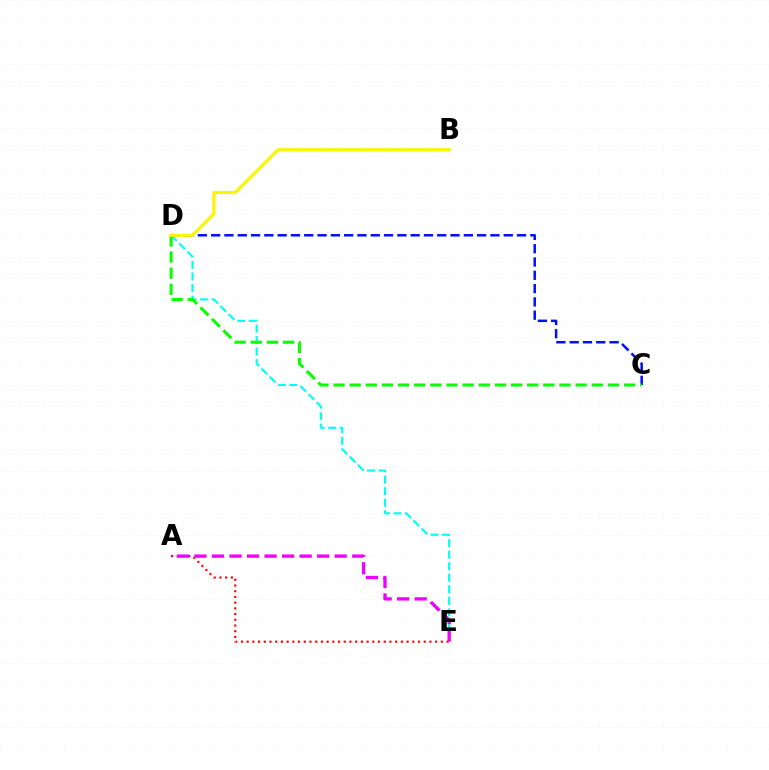{('D', 'E'): [{'color': '#00fff6', 'line_style': 'dashed', 'thickness': 1.56}], ('A', 'E'): [{'color': '#ff0000', 'line_style': 'dotted', 'thickness': 1.55}, {'color': '#ee00ff', 'line_style': 'dashed', 'thickness': 2.38}], ('C', 'D'): [{'color': '#0010ff', 'line_style': 'dashed', 'thickness': 1.81}, {'color': '#08ff00', 'line_style': 'dashed', 'thickness': 2.19}], ('B', 'D'): [{'color': '#fcf500', 'line_style': 'solid', 'thickness': 2.27}]}